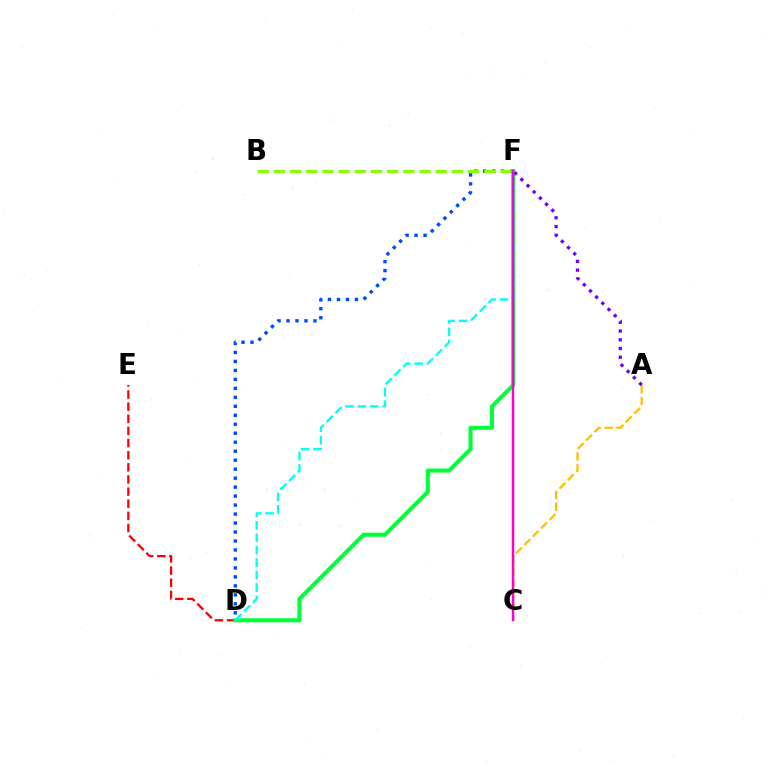{('D', 'E'): [{'color': '#ff0000', 'line_style': 'dashed', 'thickness': 1.65}], ('D', 'F'): [{'color': '#004bff', 'line_style': 'dotted', 'thickness': 2.44}, {'color': '#00ff39', 'line_style': 'solid', 'thickness': 2.91}, {'color': '#00fff6', 'line_style': 'dashed', 'thickness': 1.69}], ('B', 'F'): [{'color': '#84ff00', 'line_style': 'dashed', 'thickness': 2.2}], ('A', 'C'): [{'color': '#ffbd00', 'line_style': 'dashed', 'thickness': 1.61}], ('C', 'F'): [{'color': '#ff00cf', 'line_style': 'solid', 'thickness': 1.77}], ('A', 'F'): [{'color': '#7200ff', 'line_style': 'dotted', 'thickness': 2.37}]}